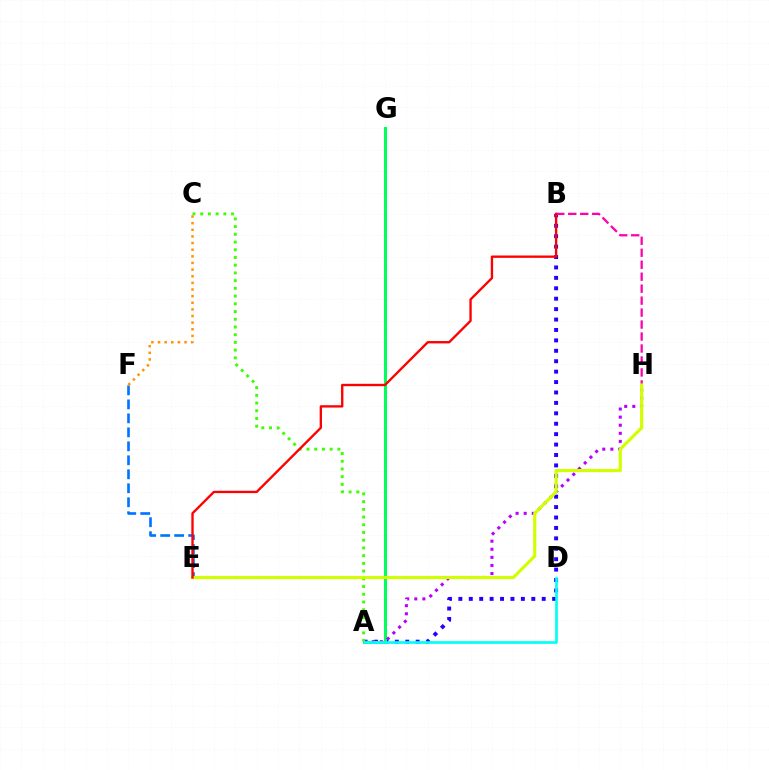{('A', 'B'): [{'color': '#2500ff', 'line_style': 'dotted', 'thickness': 2.83}], ('A', 'G'): [{'color': '#00ff5c', 'line_style': 'solid', 'thickness': 2.21}], ('A', 'H'): [{'color': '#b900ff', 'line_style': 'dotted', 'thickness': 2.2}], ('A', 'C'): [{'color': '#3dff00', 'line_style': 'dotted', 'thickness': 2.1}], ('E', 'F'): [{'color': '#0074ff', 'line_style': 'dashed', 'thickness': 1.9}], ('B', 'H'): [{'color': '#ff00ac', 'line_style': 'dashed', 'thickness': 1.63}], ('C', 'F'): [{'color': '#ff9400', 'line_style': 'dotted', 'thickness': 1.8}], ('A', 'D'): [{'color': '#00fff6', 'line_style': 'solid', 'thickness': 1.92}], ('E', 'H'): [{'color': '#d1ff00', 'line_style': 'solid', 'thickness': 2.28}], ('B', 'E'): [{'color': '#ff0000', 'line_style': 'solid', 'thickness': 1.69}]}